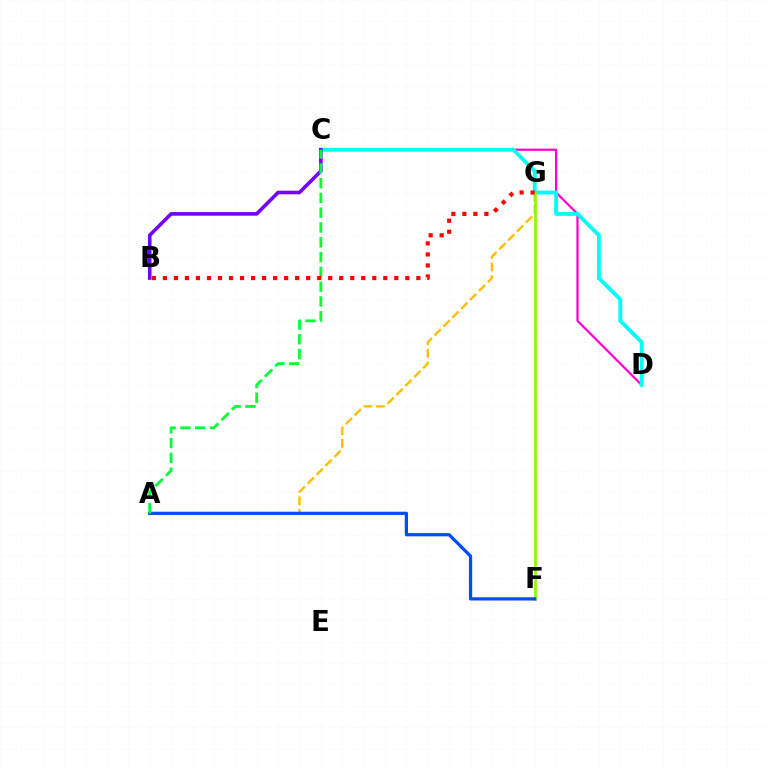{('A', 'G'): [{'color': '#ffbd00', 'line_style': 'dashed', 'thickness': 1.7}], ('C', 'D'): [{'color': '#ff00cf', 'line_style': 'solid', 'thickness': 1.6}, {'color': '#00fff6', 'line_style': 'solid', 'thickness': 2.76}], ('B', 'C'): [{'color': '#7200ff', 'line_style': 'solid', 'thickness': 2.59}], ('F', 'G'): [{'color': '#84ff00', 'line_style': 'solid', 'thickness': 1.93}], ('A', 'F'): [{'color': '#004bff', 'line_style': 'solid', 'thickness': 2.33}], ('A', 'C'): [{'color': '#00ff39', 'line_style': 'dashed', 'thickness': 2.01}], ('B', 'G'): [{'color': '#ff0000', 'line_style': 'dotted', 'thickness': 2.99}]}